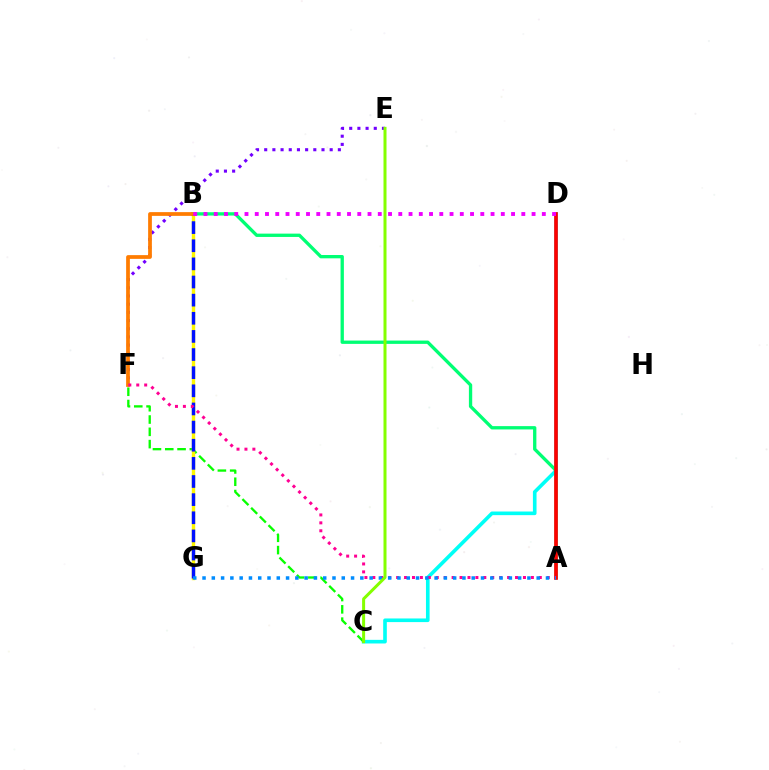{('C', 'D'): [{'color': '#00fff6', 'line_style': 'solid', 'thickness': 2.61}], ('C', 'F'): [{'color': '#08ff00', 'line_style': 'dashed', 'thickness': 1.67}], ('A', 'B'): [{'color': '#00ff74', 'line_style': 'solid', 'thickness': 2.39}], ('B', 'G'): [{'color': '#fcf500', 'line_style': 'solid', 'thickness': 2.44}, {'color': '#0010ff', 'line_style': 'dashed', 'thickness': 2.46}], ('E', 'F'): [{'color': '#7200ff', 'line_style': 'dotted', 'thickness': 2.22}], ('A', 'D'): [{'color': '#ff0000', 'line_style': 'solid', 'thickness': 2.64}], ('B', 'F'): [{'color': '#ff7c00', 'line_style': 'solid', 'thickness': 2.69}], ('A', 'F'): [{'color': '#ff0094', 'line_style': 'dotted', 'thickness': 2.15}], ('A', 'G'): [{'color': '#008cff', 'line_style': 'dotted', 'thickness': 2.52}], ('B', 'D'): [{'color': '#ee00ff', 'line_style': 'dotted', 'thickness': 2.79}], ('C', 'E'): [{'color': '#84ff00', 'line_style': 'solid', 'thickness': 2.17}]}